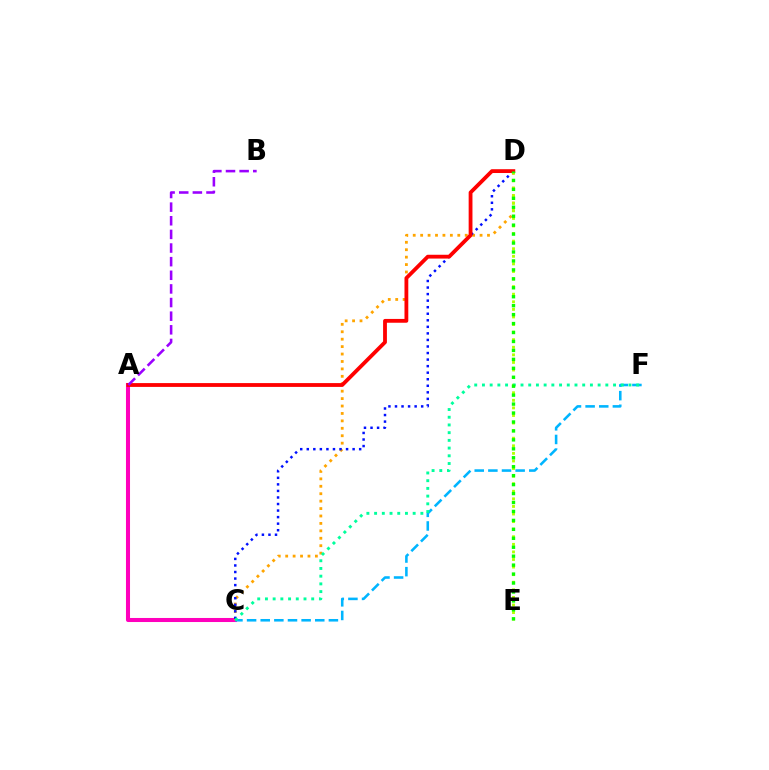{('A', 'C'): [{'color': '#ff00bd', 'line_style': 'solid', 'thickness': 2.92}], ('C', 'D'): [{'color': '#ffa500', 'line_style': 'dotted', 'thickness': 2.02}, {'color': '#0010ff', 'line_style': 'dotted', 'thickness': 1.78}], ('C', 'F'): [{'color': '#00b5ff', 'line_style': 'dashed', 'thickness': 1.85}, {'color': '#00ff9d', 'line_style': 'dotted', 'thickness': 2.1}], ('D', 'E'): [{'color': '#b3ff00', 'line_style': 'dotted', 'thickness': 2.06}, {'color': '#08ff00', 'line_style': 'dotted', 'thickness': 2.43}], ('A', 'D'): [{'color': '#ff0000', 'line_style': 'solid', 'thickness': 2.74}], ('A', 'B'): [{'color': '#9b00ff', 'line_style': 'dashed', 'thickness': 1.85}]}